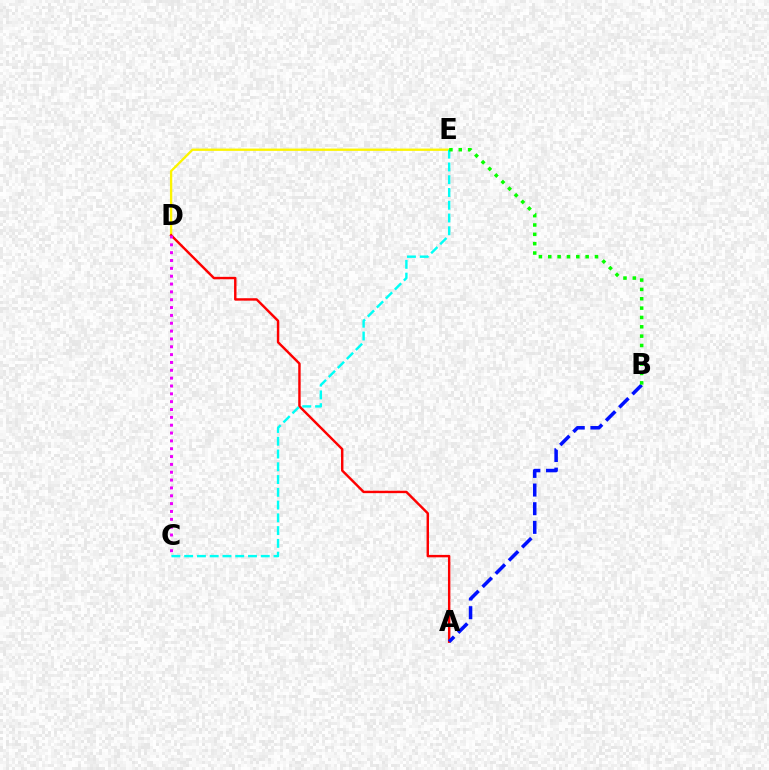{('D', 'E'): [{'color': '#fcf500', 'line_style': 'solid', 'thickness': 1.67}], ('A', 'D'): [{'color': '#ff0000', 'line_style': 'solid', 'thickness': 1.74}], ('A', 'B'): [{'color': '#0010ff', 'line_style': 'dashed', 'thickness': 2.53}], ('C', 'E'): [{'color': '#00fff6', 'line_style': 'dashed', 'thickness': 1.73}], ('B', 'E'): [{'color': '#08ff00', 'line_style': 'dotted', 'thickness': 2.54}], ('C', 'D'): [{'color': '#ee00ff', 'line_style': 'dotted', 'thickness': 2.13}]}